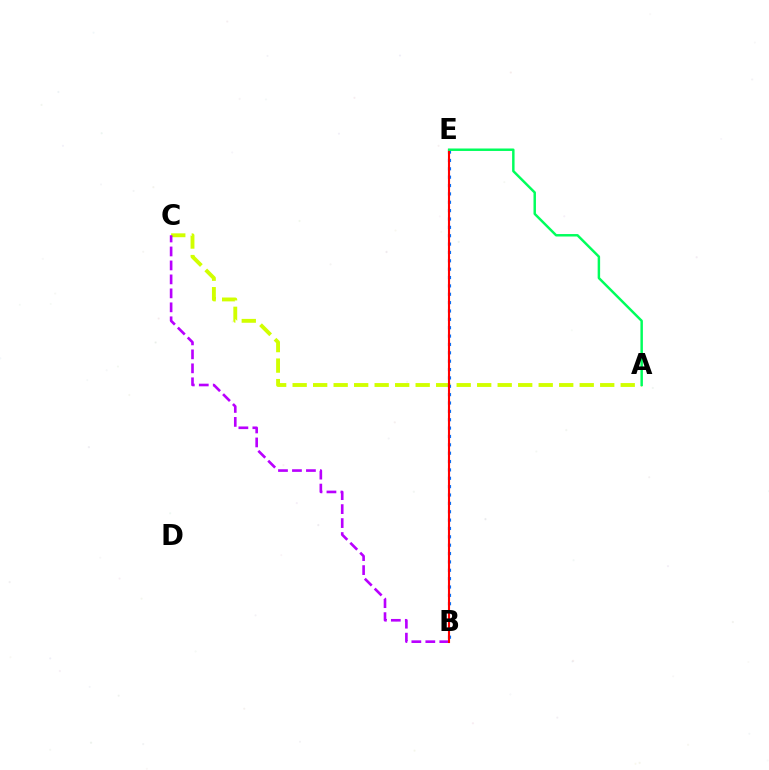{('A', 'C'): [{'color': '#d1ff00', 'line_style': 'dashed', 'thickness': 2.79}], ('B', 'E'): [{'color': '#0074ff', 'line_style': 'dotted', 'thickness': 2.27}, {'color': '#ff0000', 'line_style': 'solid', 'thickness': 1.52}], ('B', 'C'): [{'color': '#b900ff', 'line_style': 'dashed', 'thickness': 1.9}], ('A', 'E'): [{'color': '#00ff5c', 'line_style': 'solid', 'thickness': 1.77}]}